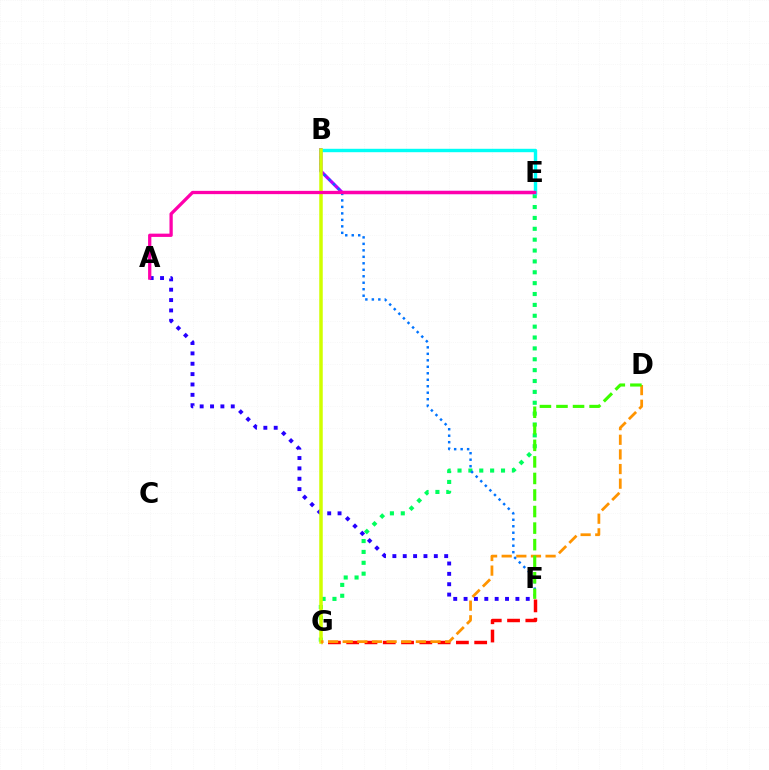{('E', 'G'): [{'color': '#00ff5c', 'line_style': 'dotted', 'thickness': 2.95}], ('B', 'E'): [{'color': '#b900ff', 'line_style': 'solid', 'thickness': 2.36}, {'color': '#00fff6', 'line_style': 'solid', 'thickness': 2.45}], ('A', 'F'): [{'color': '#2500ff', 'line_style': 'dotted', 'thickness': 2.82}], ('B', 'F'): [{'color': '#0074ff', 'line_style': 'dotted', 'thickness': 1.76}], ('F', 'G'): [{'color': '#ff0000', 'line_style': 'dashed', 'thickness': 2.48}], ('B', 'G'): [{'color': '#d1ff00', 'line_style': 'solid', 'thickness': 2.52}], ('D', 'G'): [{'color': '#ff9400', 'line_style': 'dashed', 'thickness': 1.99}], ('A', 'E'): [{'color': '#ff00ac', 'line_style': 'solid', 'thickness': 2.36}], ('D', 'F'): [{'color': '#3dff00', 'line_style': 'dashed', 'thickness': 2.25}]}